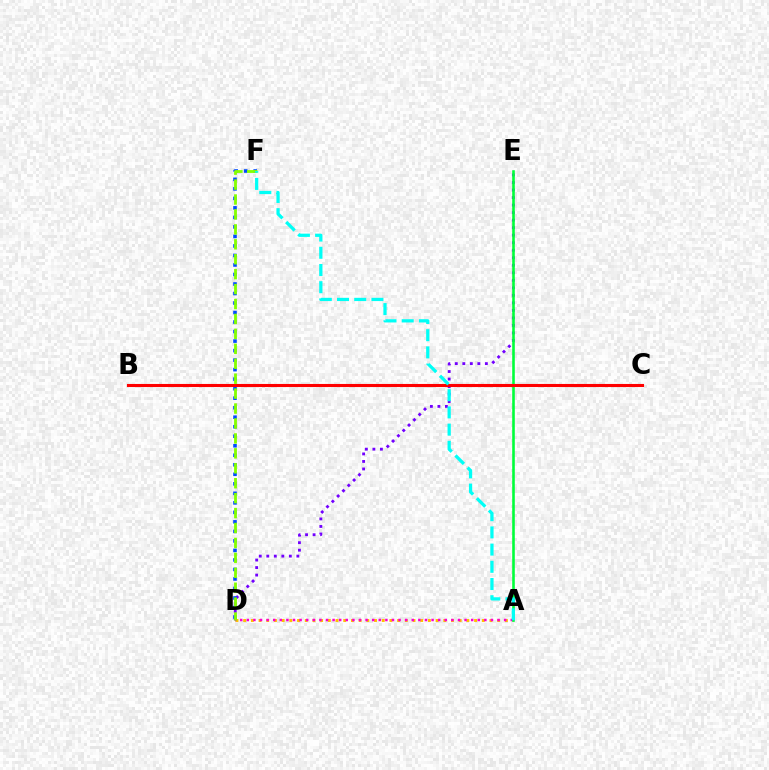{('A', 'D'): [{'color': '#ffbd00', 'line_style': 'dotted', 'thickness': 2.09}, {'color': '#ff00cf', 'line_style': 'dotted', 'thickness': 1.79}], ('D', 'E'): [{'color': '#7200ff', 'line_style': 'dotted', 'thickness': 2.04}], ('D', 'F'): [{'color': '#004bff', 'line_style': 'dotted', 'thickness': 2.59}, {'color': '#84ff00', 'line_style': 'dashed', 'thickness': 2.03}], ('A', 'E'): [{'color': '#00ff39', 'line_style': 'solid', 'thickness': 1.87}], ('B', 'C'): [{'color': '#ff0000', 'line_style': 'solid', 'thickness': 2.22}], ('A', 'F'): [{'color': '#00fff6', 'line_style': 'dashed', 'thickness': 2.34}]}